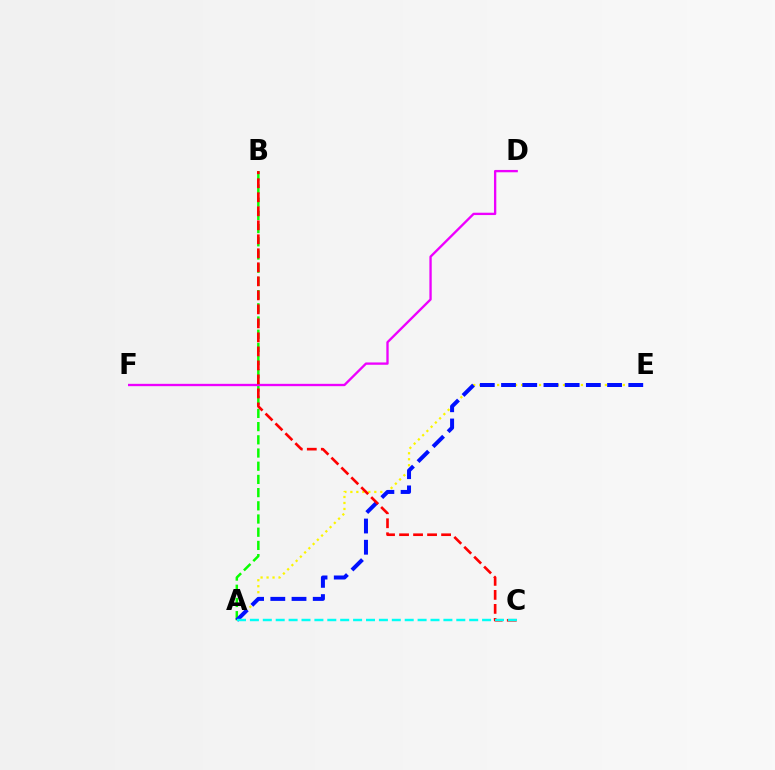{('A', 'B'): [{'color': '#08ff00', 'line_style': 'dashed', 'thickness': 1.79}], ('A', 'E'): [{'color': '#fcf500', 'line_style': 'dotted', 'thickness': 1.63}, {'color': '#0010ff', 'line_style': 'dashed', 'thickness': 2.88}], ('D', 'F'): [{'color': '#ee00ff', 'line_style': 'solid', 'thickness': 1.68}], ('B', 'C'): [{'color': '#ff0000', 'line_style': 'dashed', 'thickness': 1.9}], ('A', 'C'): [{'color': '#00fff6', 'line_style': 'dashed', 'thickness': 1.75}]}